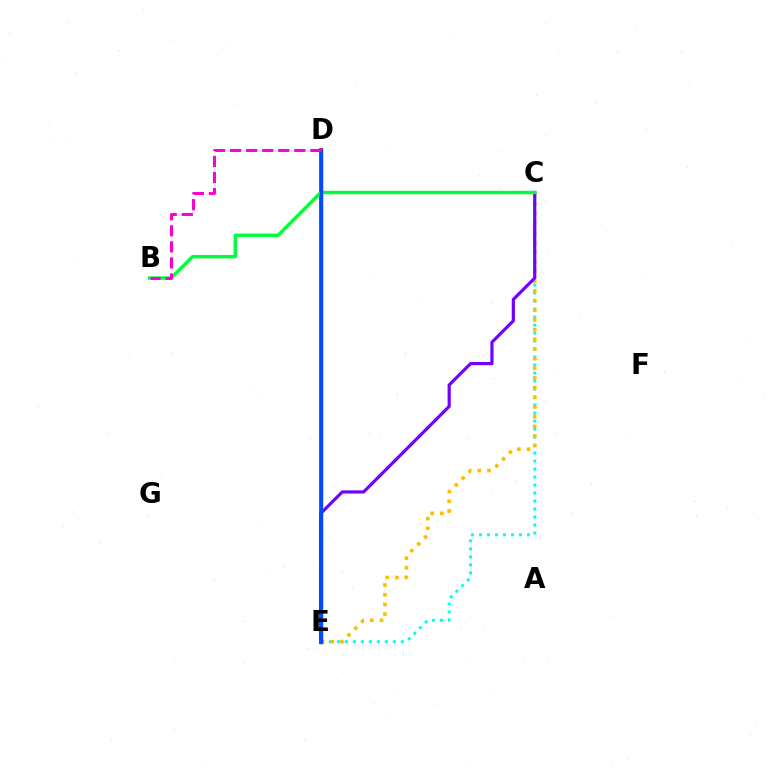{('C', 'E'): [{'color': '#00fff6', 'line_style': 'dotted', 'thickness': 2.17}, {'color': '#ffbd00', 'line_style': 'dotted', 'thickness': 2.63}, {'color': '#7200ff', 'line_style': 'solid', 'thickness': 2.29}], ('D', 'E'): [{'color': '#ff0000', 'line_style': 'solid', 'thickness': 2.71}, {'color': '#84ff00', 'line_style': 'dotted', 'thickness': 1.88}, {'color': '#004bff', 'line_style': 'solid', 'thickness': 2.48}], ('B', 'C'): [{'color': '#00ff39', 'line_style': 'solid', 'thickness': 2.46}], ('B', 'D'): [{'color': '#ff00cf', 'line_style': 'dashed', 'thickness': 2.18}]}